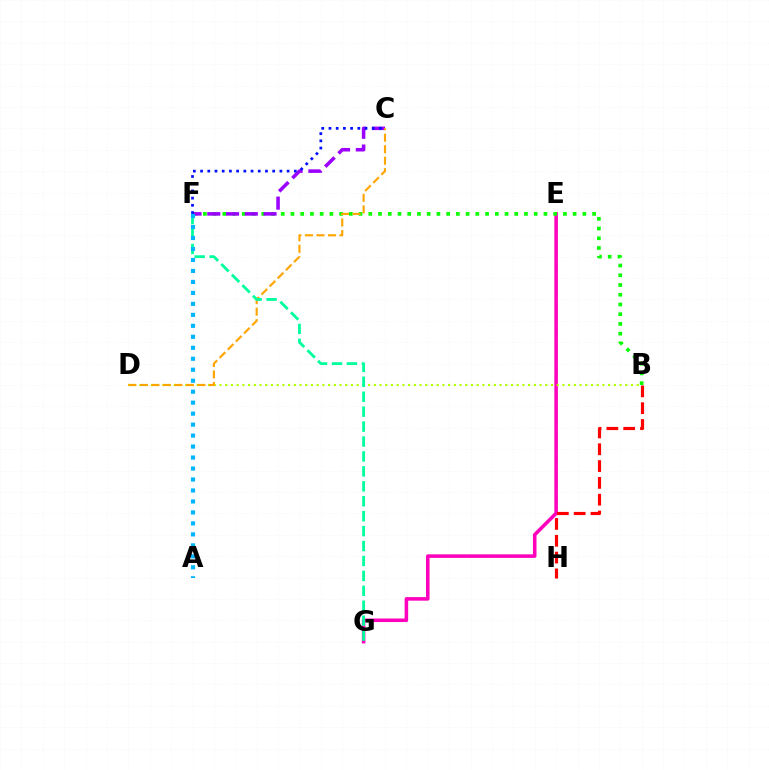{('E', 'G'): [{'color': '#ff00bd', 'line_style': 'solid', 'thickness': 2.55}], ('B', 'F'): [{'color': '#08ff00', 'line_style': 'dotted', 'thickness': 2.64}], ('C', 'F'): [{'color': '#9b00ff', 'line_style': 'dashed', 'thickness': 2.55}, {'color': '#0010ff', 'line_style': 'dotted', 'thickness': 1.96}], ('B', 'H'): [{'color': '#ff0000', 'line_style': 'dashed', 'thickness': 2.28}], ('B', 'D'): [{'color': '#b3ff00', 'line_style': 'dotted', 'thickness': 1.55}], ('C', 'D'): [{'color': '#ffa500', 'line_style': 'dashed', 'thickness': 1.56}], ('F', 'G'): [{'color': '#00ff9d', 'line_style': 'dashed', 'thickness': 2.03}], ('A', 'F'): [{'color': '#00b5ff', 'line_style': 'dotted', 'thickness': 2.98}]}